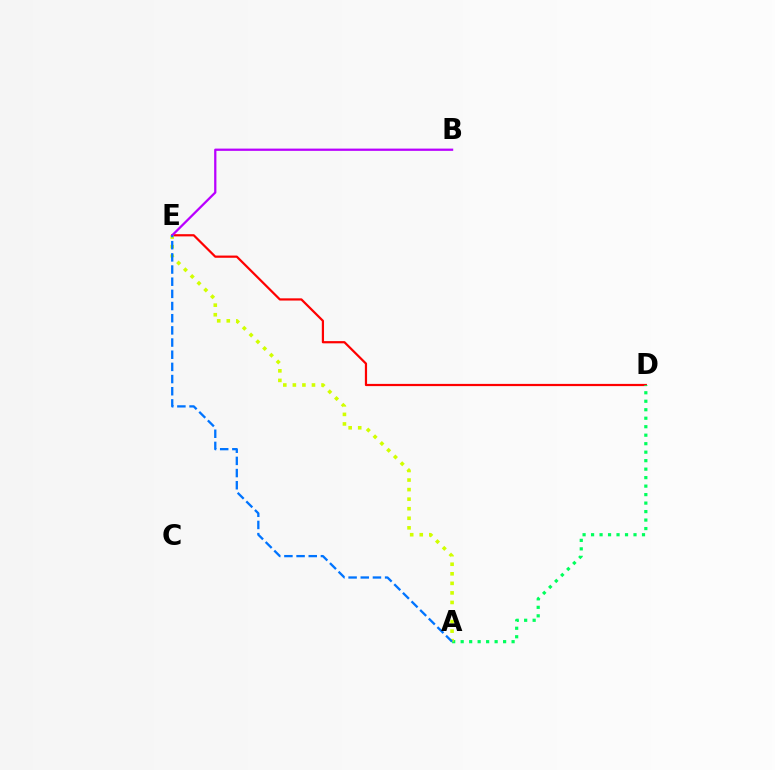{('D', 'E'): [{'color': '#ff0000', 'line_style': 'solid', 'thickness': 1.59}], ('A', 'D'): [{'color': '#00ff5c', 'line_style': 'dotted', 'thickness': 2.31}], ('A', 'E'): [{'color': '#d1ff00', 'line_style': 'dotted', 'thickness': 2.6}, {'color': '#0074ff', 'line_style': 'dashed', 'thickness': 1.65}], ('B', 'E'): [{'color': '#b900ff', 'line_style': 'solid', 'thickness': 1.62}]}